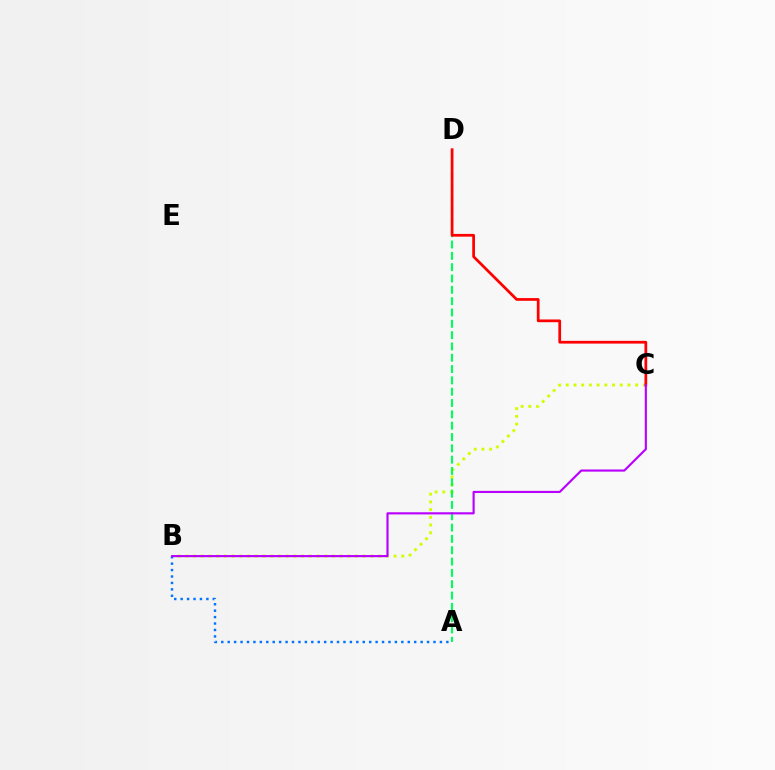{('B', 'C'): [{'color': '#d1ff00', 'line_style': 'dotted', 'thickness': 2.1}, {'color': '#b900ff', 'line_style': 'solid', 'thickness': 1.55}], ('A', 'D'): [{'color': '#00ff5c', 'line_style': 'dashed', 'thickness': 1.54}], ('C', 'D'): [{'color': '#ff0000', 'line_style': 'solid', 'thickness': 1.97}], ('A', 'B'): [{'color': '#0074ff', 'line_style': 'dotted', 'thickness': 1.75}]}